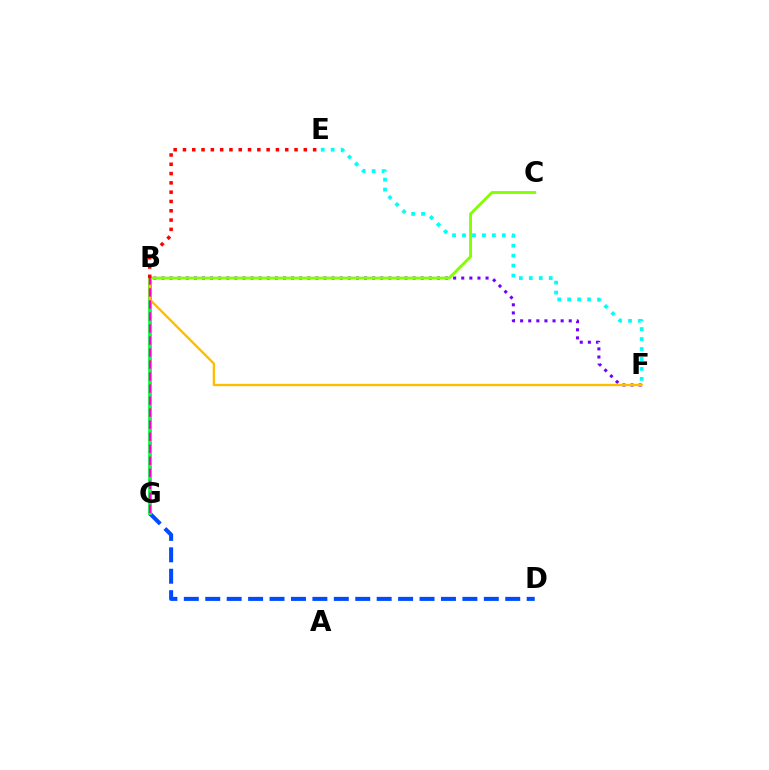{('D', 'G'): [{'color': '#004bff', 'line_style': 'dashed', 'thickness': 2.91}], ('B', 'F'): [{'color': '#7200ff', 'line_style': 'dotted', 'thickness': 2.2}, {'color': '#ffbd00', 'line_style': 'solid', 'thickness': 1.7}], ('E', 'F'): [{'color': '#00fff6', 'line_style': 'dotted', 'thickness': 2.71}], ('B', 'G'): [{'color': '#00ff39', 'line_style': 'solid', 'thickness': 2.7}, {'color': '#ff00cf', 'line_style': 'dashed', 'thickness': 1.63}], ('B', 'C'): [{'color': '#84ff00', 'line_style': 'solid', 'thickness': 2.08}], ('B', 'E'): [{'color': '#ff0000', 'line_style': 'dotted', 'thickness': 2.53}]}